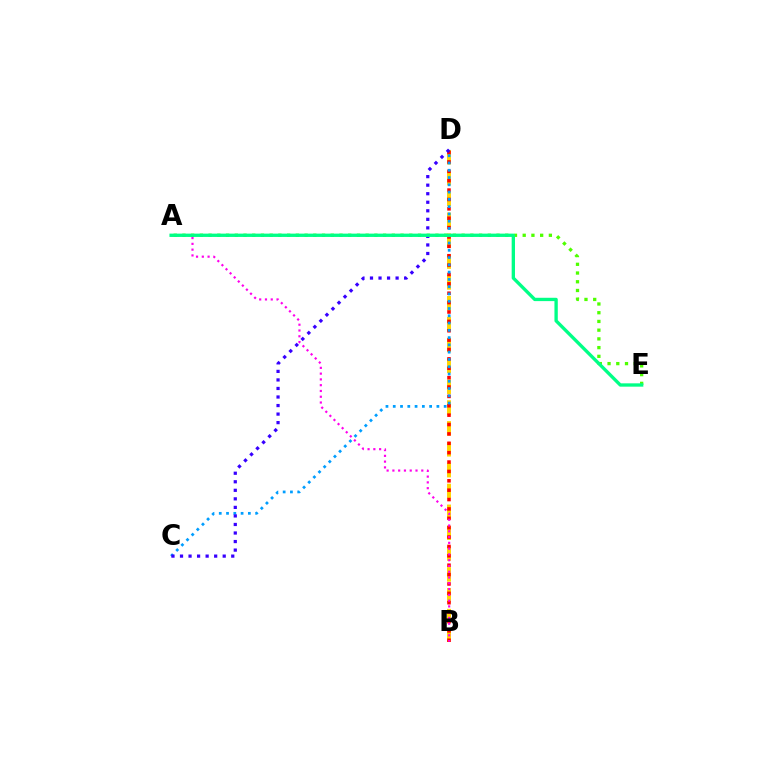{('B', 'D'): [{'color': '#ffd500', 'line_style': 'dashed', 'thickness': 2.83}, {'color': '#ff0000', 'line_style': 'dotted', 'thickness': 2.55}], ('A', 'B'): [{'color': '#ff00ed', 'line_style': 'dotted', 'thickness': 1.57}], ('A', 'E'): [{'color': '#4fff00', 'line_style': 'dotted', 'thickness': 2.37}, {'color': '#00ff86', 'line_style': 'solid', 'thickness': 2.4}], ('C', 'D'): [{'color': '#009eff', 'line_style': 'dotted', 'thickness': 1.98}, {'color': '#3700ff', 'line_style': 'dotted', 'thickness': 2.32}]}